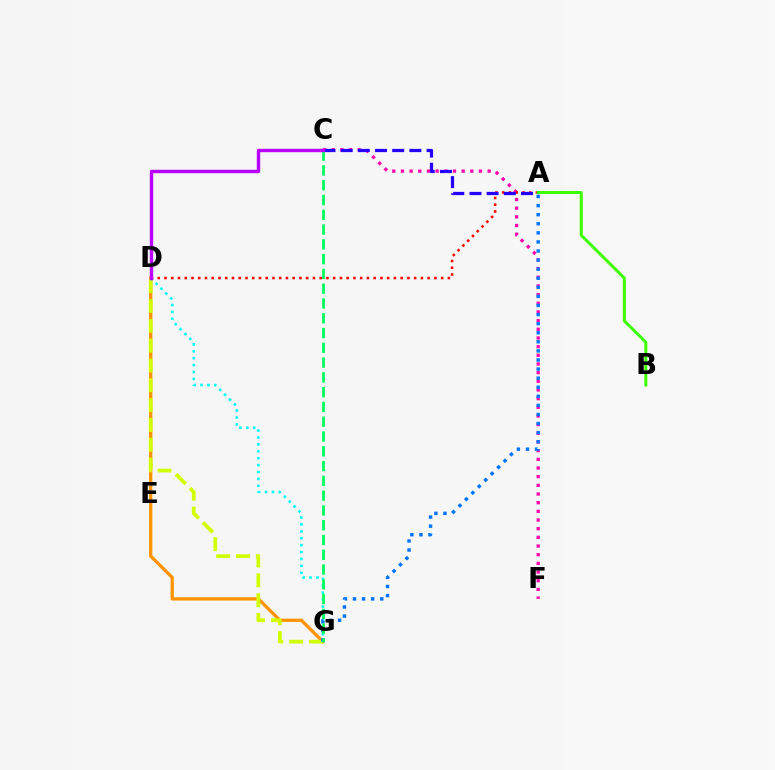{('C', 'F'): [{'color': '#ff00ac', 'line_style': 'dotted', 'thickness': 2.36}], ('D', 'G'): [{'color': '#ff9400', 'line_style': 'solid', 'thickness': 2.36}, {'color': '#d1ff00', 'line_style': 'dashed', 'thickness': 2.69}, {'color': '#00fff6', 'line_style': 'dotted', 'thickness': 1.88}], ('A', 'D'): [{'color': '#ff0000', 'line_style': 'dotted', 'thickness': 1.83}], ('A', 'C'): [{'color': '#2500ff', 'line_style': 'dashed', 'thickness': 2.33}], ('A', 'G'): [{'color': '#0074ff', 'line_style': 'dotted', 'thickness': 2.47}], ('C', 'G'): [{'color': '#00ff5c', 'line_style': 'dashed', 'thickness': 2.01}], ('C', 'D'): [{'color': '#b900ff', 'line_style': 'solid', 'thickness': 2.44}], ('A', 'B'): [{'color': '#3dff00', 'line_style': 'solid', 'thickness': 2.16}]}